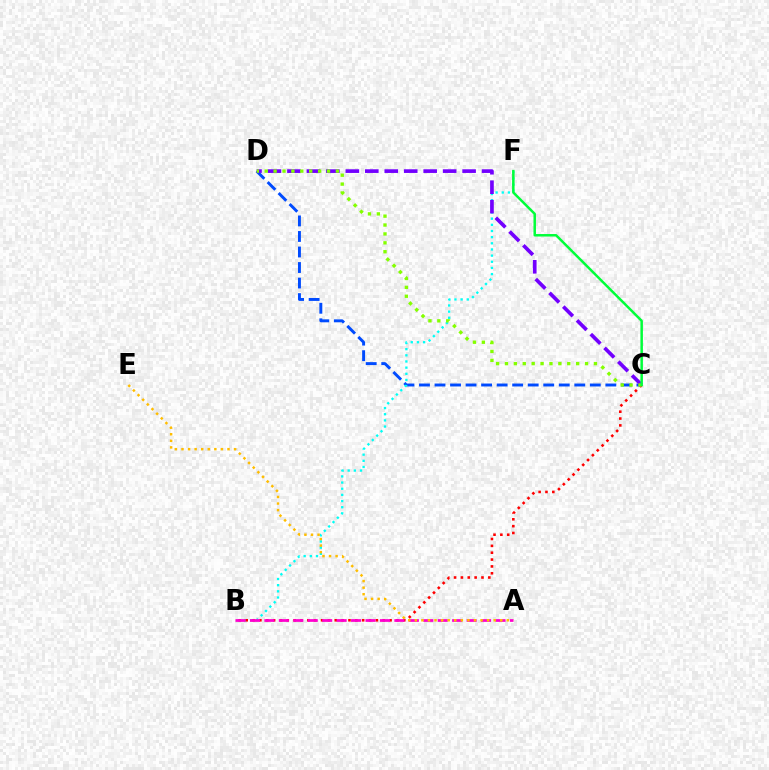{('C', 'D'): [{'color': '#004bff', 'line_style': 'dashed', 'thickness': 2.11}, {'color': '#7200ff', 'line_style': 'dashed', 'thickness': 2.64}, {'color': '#84ff00', 'line_style': 'dotted', 'thickness': 2.42}], ('B', 'F'): [{'color': '#00fff6', 'line_style': 'dotted', 'thickness': 1.67}], ('B', 'C'): [{'color': '#ff0000', 'line_style': 'dotted', 'thickness': 1.86}], ('A', 'B'): [{'color': '#ff00cf', 'line_style': 'dashed', 'thickness': 1.96}], ('C', 'F'): [{'color': '#00ff39', 'line_style': 'solid', 'thickness': 1.79}], ('A', 'E'): [{'color': '#ffbd00', 'line_style': 'dotted', 'thickness': 1.79}]}